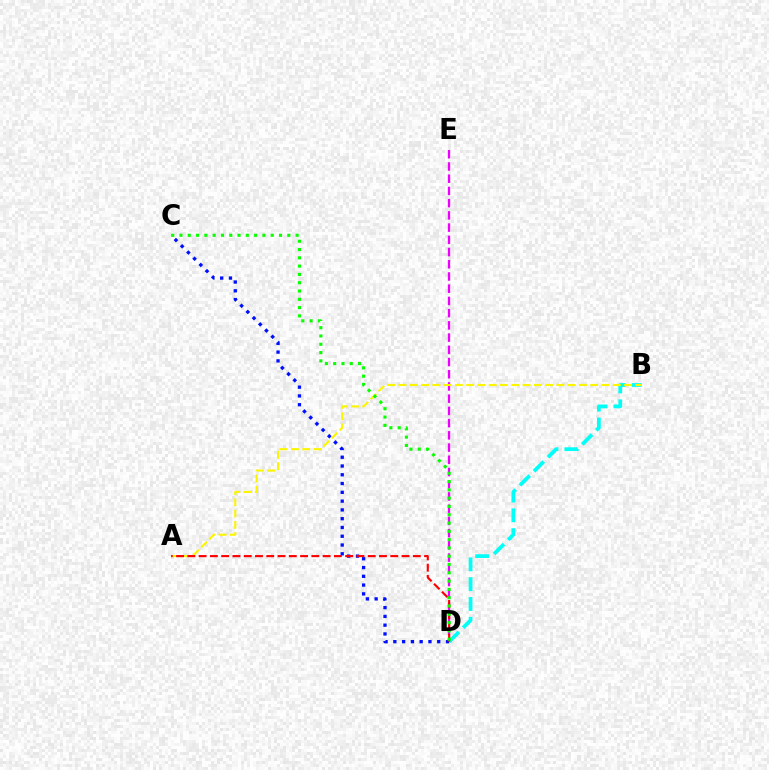{('D', 'E'): [{'color': '#ee00ff', 'line_style': 'dashed', 'thickness': 1.66}], ('B', 'D'): [{'color': '#00fff6', 'line_style': 'dashed', 'thickness': 2.69}], ('C', 'D'): [{'color': '#0010ff', 'line_style': 'dotted', 'thickness': 2.39}, {'color': '#08ff00', 'line_style': 'dotted', 'thickness': 2.25}], ('A', 'B'): [{'color': '#fcf500', 'line_style': 'dashed', 'thickness': 1.53}], ('A', 'D'): [{'color': '#ff0000', 'line_style': 'dashed', 'thickness': 1.53}]}